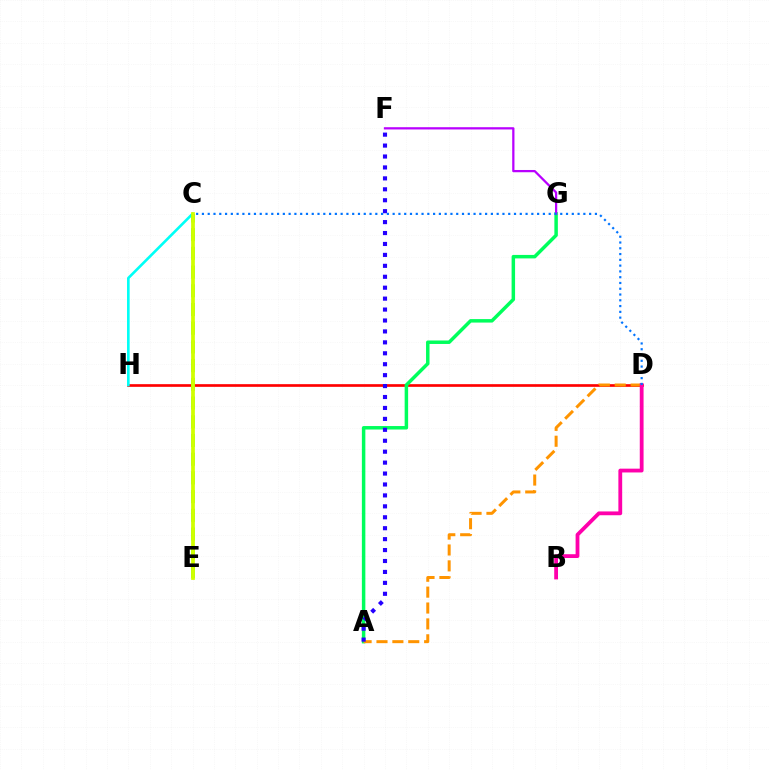{('D', 'H'): [{'color': '#ff0000', 'line_style': 'solid', 'thickness': 1.92}], ('A', 'G'): [{'color': '#00ff5c', 'line_style': 'solid', 'thickness': 2.51}], ('C', 'H'): [{'color': '#00fff6', 'line_style': 'solid', 'thickness': 1.89}], ('A', 'D'): [{'color': '#ff9400', 'line_style': 'dashed', 'thickness': 2.16}], ('F', 'G'): [{'color': '#b900ff', 'line_style': 'solid', 'thickness': 1.62}], ('C', 'E'): [{'color': '#3dff00', 'line_style': 'dashed', 'thickness': 2.54}, {'color': '#d1ff00', 'line_style': 'solid', 'thickness': 2.69}], ('B', 'D'): [{'color': '#ff00ac', 'line_style': 'solid', 'thickness': 2.74}], ('A', 'F'): [{'color': '#2500ff', 'line_style': 'dotted', 'thickness': 2.97}], ('C', 'D'): [{'color': '#0074ff', 'line_style': 'dotted', 'thickness': 1.57}]}